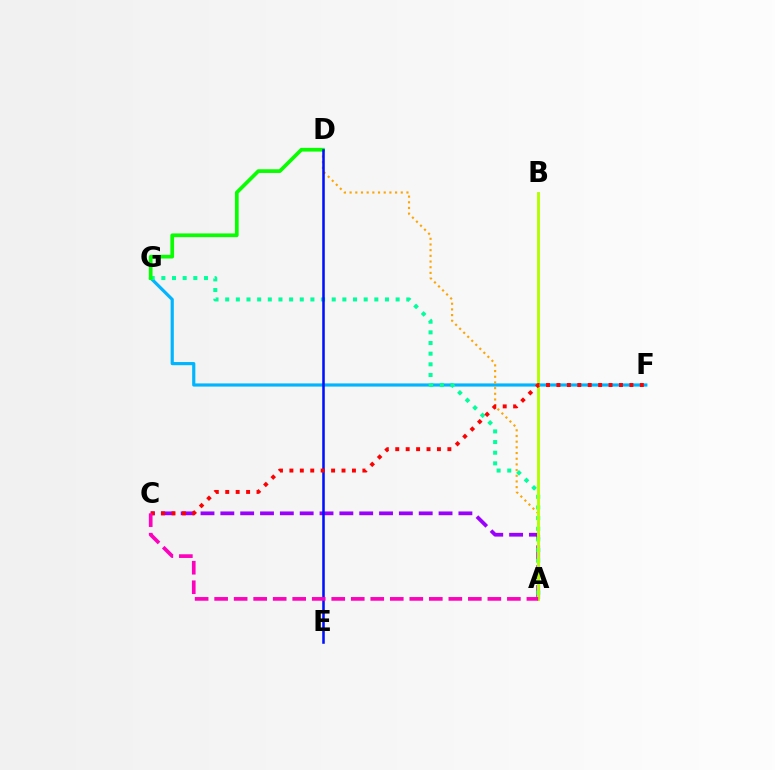{('F', 'G'): [{'color': '#00b5ff', 'line_style': 'solid', 'thickness': 2.28}], ('A', 'C'): [{'color': '#9b00ff', 'line_style': 'dashed', 'thickness': 2.7}, {'color': '#ff00bd', 'line_style': 'dashed', 'thickness': 2.65}], ('A', 'D'): [{'color': '#ffa500', 'line_style': 'dotted', 'thickness': 1.54}], ('A', 'G'): [{'color': '#00ff9d', 'line_style': 'dotted', 'thickness': 2.89}], ('D', 'G'): [{'color': '#08ff00', 'line_style': 'solid', 'thickness': 2.66}], ('D', 'E'): [{'color': '#0010ff', 'line_style': 'solid', 'thickness': 1.84}], ('A', 'B'): [{'color': '#b3ff00', 'line_style': 'solid', 'thickness': 2.09}], ('C', 'F'): [{'color': '#ff0000', 'line_style': 'dotted', 'thickness': 2.83}]}